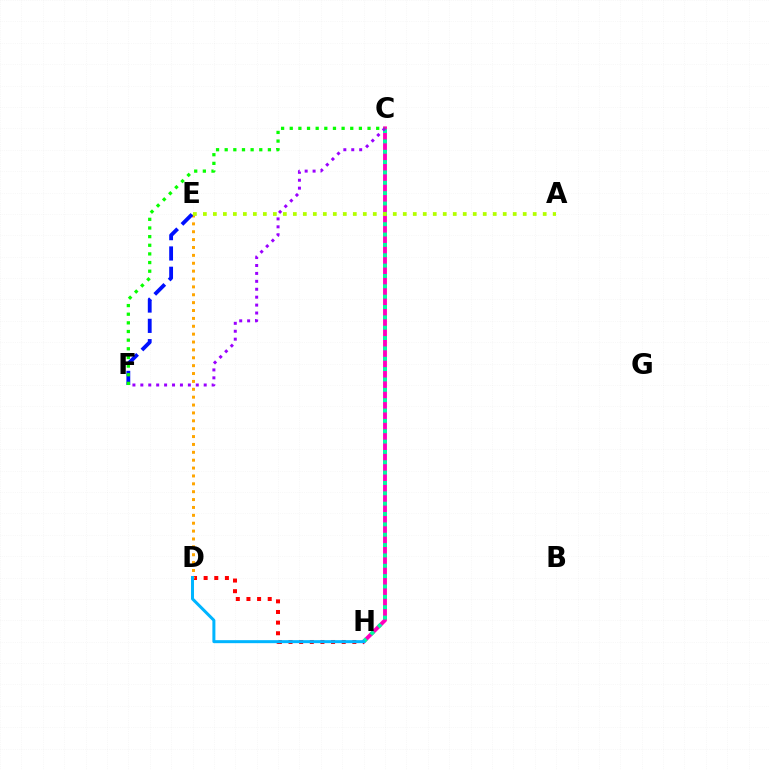{('C', 'H'): [{'color': '#ff00bd', 'line_style': 'solid', 'thickness': 2.78}, {'color': '#00ff9d', 'line_style': 'dotted', 'thickness': 2.81}], ('D', 'H'): [{'color': '#ff0000', 'line_style': 'dotted', 'thickness': 2.89}, {'color': '#00b5ff', 'line_style': 'solid', 'thickness': 2.16}], ('D', 'E'): [{'color': '#ffa500', 'line_style': 'dotted', 'thickness': 2.14}], ('E', 'F'): [{'color': '#0010ff', 'line_style': 'dashed', 'thickness': 2.76}], ('C', 'F'): [{'color': '#9b00ff', 'line_style': 'dotted', 'thickness': 2.15}, {'color': '#08ff00', 'line_style': 'dotted', 'thickness': 2.35}], ('A', 'E'): [{'color': '#b3ff00', 'line_style': 'dotted', 'thickness': 2.72}]}